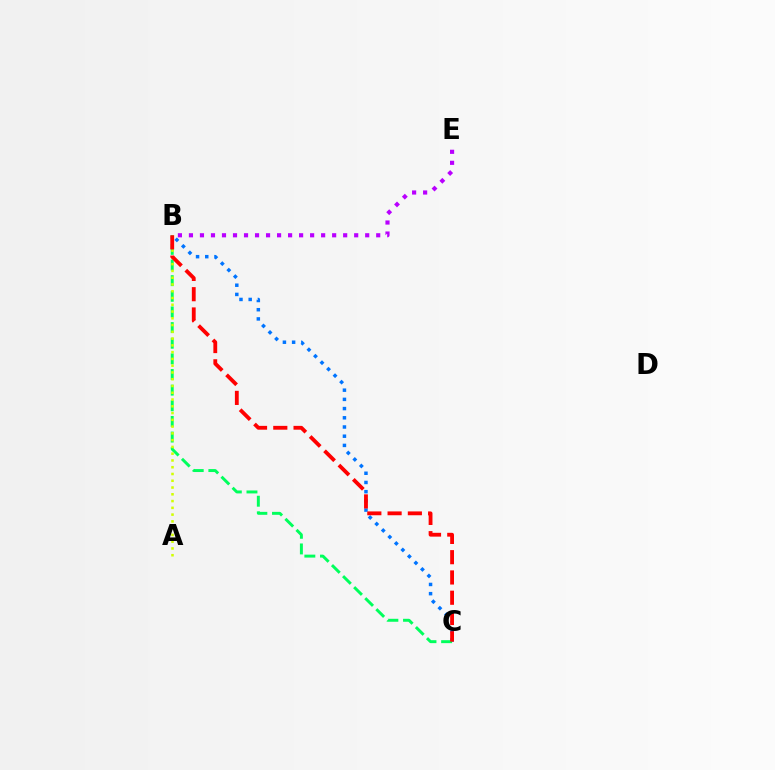{('B', 'C'): [{'color': '#0074ff', 'line_style': 'dotted', 'thickness': 2.5}, {'color': '#00ff5c', 'line_style': 'dashed', 'thickness': 2.12}, {'color': '#ff0000', 'line_style': 'dashed', 'thickness': 2.75}], ('B', 'E'): [{'color': '#b900ff', 'line_style': 'dotted', 'thickness': 2.99}], ('A', 'B'): [{'color': '#d1ff00', 'line_style': 'dotted', 'thickness': 1.84}]}